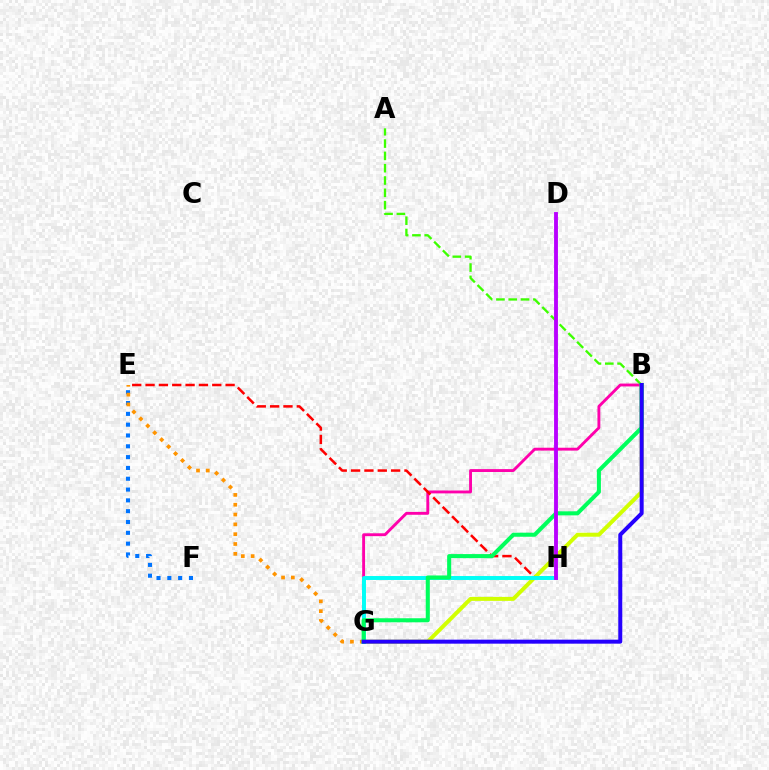{('E', 'F'): [{'color': '#0074ff', 'line_style': 'dotted', 'thickness': 2.94}], ('E', 'G'): [{'color': '#ff9400', 'line_style': 'dotted', 'thickness': 2.67}], ('B', 'G'): [{'color': '#ff00ac', 'line_style': 'solid', 'thickness': 2.07}, {'color': '#d1ff00', 'line_style': 'solid', 'thickness': 2.85}, {'color': '#00ff5c', 'line_style': 'solid', 'thickness': 2.92}, {'color': '#2500ff', 'line_style': 'solid', 'thickness': 2.88}], ('E', 'H'): [{'color': '#ff0000', 'line_style': 'dashed', 'thickness': 1.81}], ('G', 'H'): [{'color': '#00fff6', 'line_style': 'solid', 'thickness': 2.83}], ('A', 'B'): [{'color': '#3dff00', 'line_style': 'dashed', 'thickness': 1.67}], ('D', 'H'): [{'color': '#b900ff', 'line_style': 'solid', 'thickness': 2.78}]}